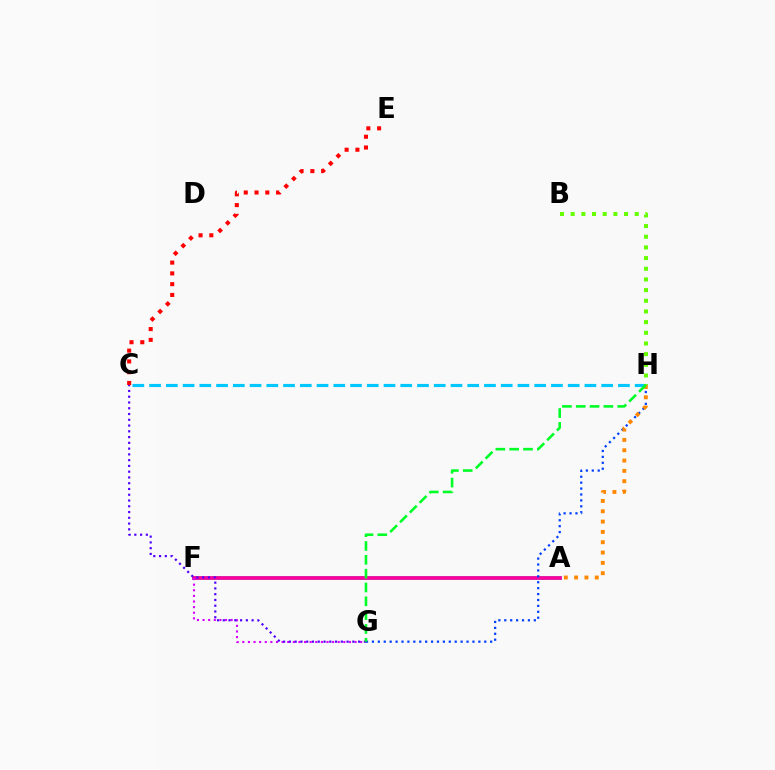{('A', 'F'): [{'color': '#eeff00', 'line_style': 'dashed', 'thickness': 1.98}, {'color': '#00ffaf', 'line_style': 'solid', 'thickness': 2.76}, {'color': '#ff00a0', 'line_style': 'solid', 'thickness': 2.68}], ('C', 'E'): [{'color': '#ff0000', 'line_style': 'dotted', 'thickness': 2.93}], ('C', 'H'): [{'color': '#00c7ff', 'line_style': 'dashed', 'thickness': 2.27}], ('B', 'H'): [{'color': '#66ff00', 'line_style': 'dotted', 'thickness': 2.9}], ('G', 'H'): [{'color': '#003fff', 'line_style': 'dotted', 'thickness': 1.61}, {'color': '#00ff27', 'line_style': 'dashed', 'thickness': 1.88}], ('F', 'G'): [{'color': '#d600ff', 'line_style': 'dotted', 'thickness': 1.52}], ('C', 'G'): [{'color': '#4f00ff', 'line_style': 'dotted', 'thickness': 1.57}], ('A', 'H'): [{'color': '#ff8800', 'line_style': 'dotted', 'thickness': 2.8}]}